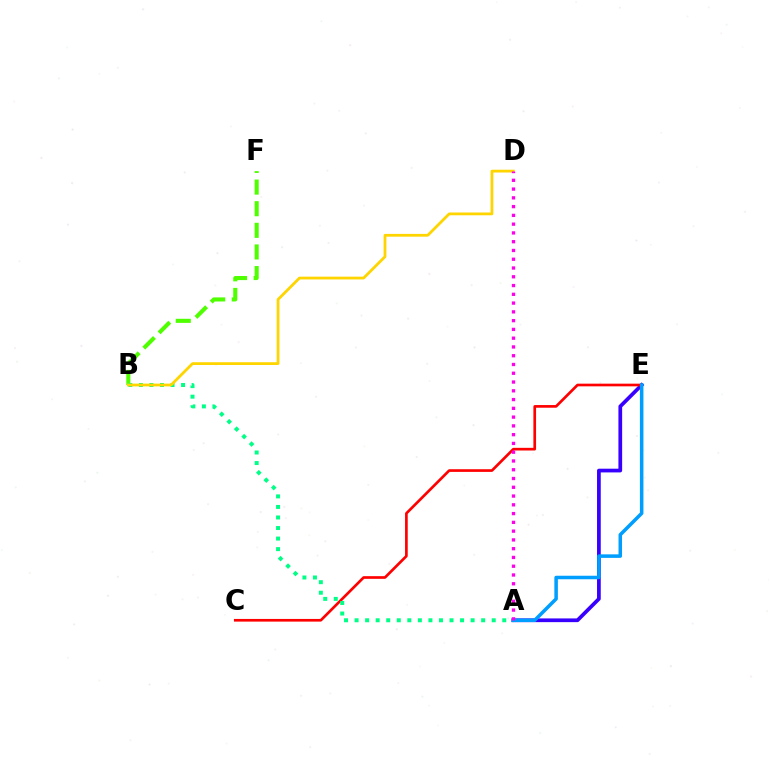{('A', 'E'): [{'color': '#3700ff', 'line_style': 'solid', 'thickness': 2.68}, {'color': '#009eff', 'line_style': 'solid', 'thickness': 2.53}], ('C', 'E'): [{'color': '#ff0000', 'line_style': 'solid', 'thickness': 1.92}], ('B', 'F'): [{'color': '#4fff00', 'line_style': 'dashed', 'thickness': 2.94}], ('A', 'B'): [{'color': '#00ff86', 'line_style': 'dotted', 'thickness': 2.87}], ('B', 'D'): [{'color': '#ffd500', 'line_style': 'solid', 'thickness': 2.0}], ('A', 'D'): [{'color': '#ff00ed', 'line_style': 'dotted', 'thickness': 2.38}]}